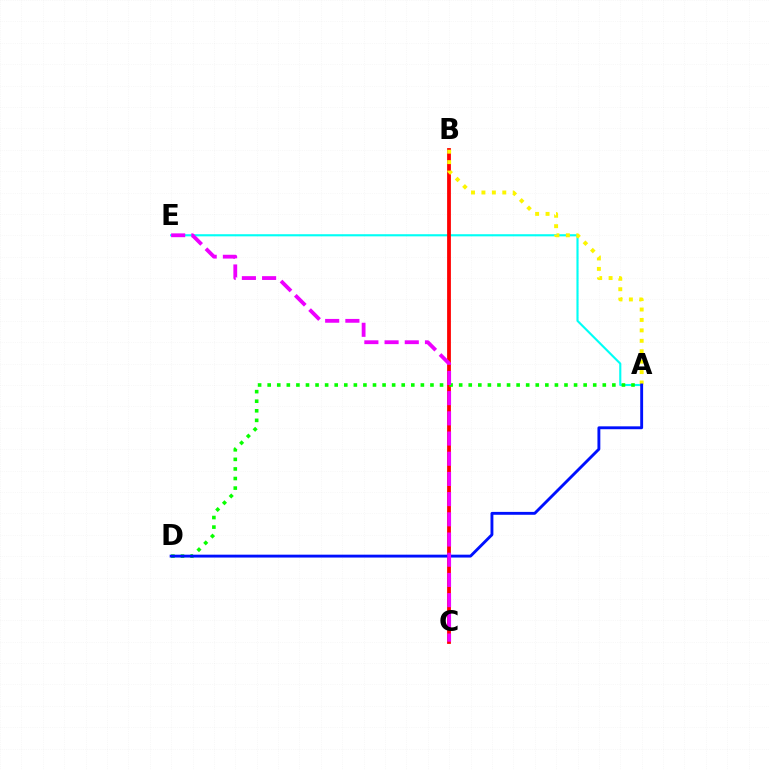{('A', 'E'): [{'color': '#00fff6', 'line_style': 'solid', 'thickness': 1.53}], ('B', 'C'): [{'color': '#ff0000', 'line_style': 'solid', 'thickness': 2.73}], ('A', 'D'): [{'color': '#08ff00', 'line_style': 'dotted', 'thickness': 2.6}, {'color': '#0010ff', 'line_style': 'solid', 'thickness': 2.07}], ('A', 'B'): [{'color': '#fcf500', 'line_style': 'dotted', 'thickness': 2.83}], ('C', 'E'): [{'color': '#ee00ff', 'line_style': 'dashed', 'thickness': 2.74}]}